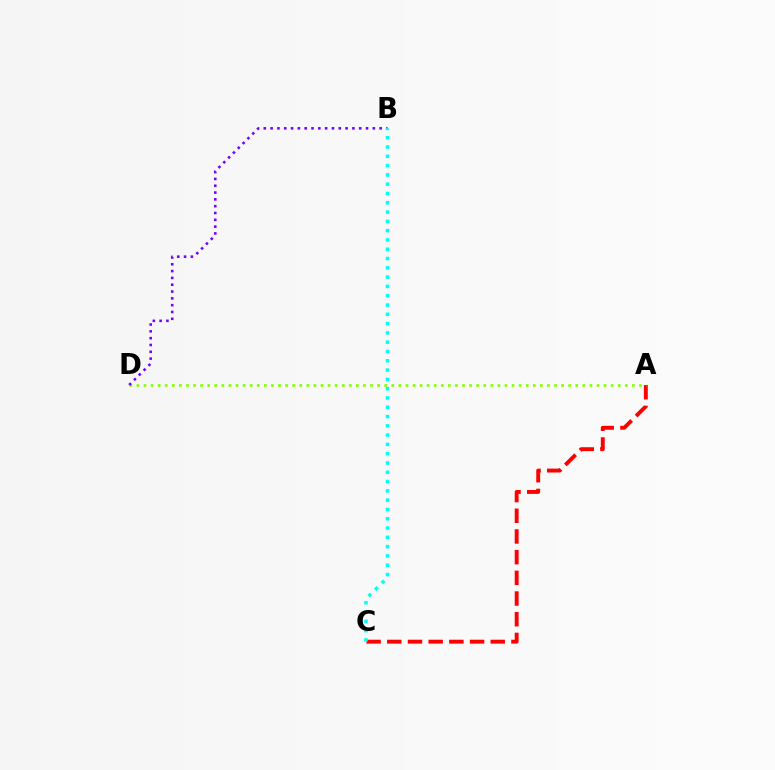{('A', 'C'): [{'color': '#ff0000', 'line_style': 'dashed', 'thickness': 2.81}], ('A', 'D'): [{'color': '#84ff00', 'line_style': 'dotted', 'thickness': 1.92}], ('B', 'D'): [{'color': '#7200ff', 'line_style': 'dotted', 'thickness': 1.85}], ('B', 'C'): [{'color': '#00fff6', 'line_style': 'dotted', 'thickness': 2.53}]}